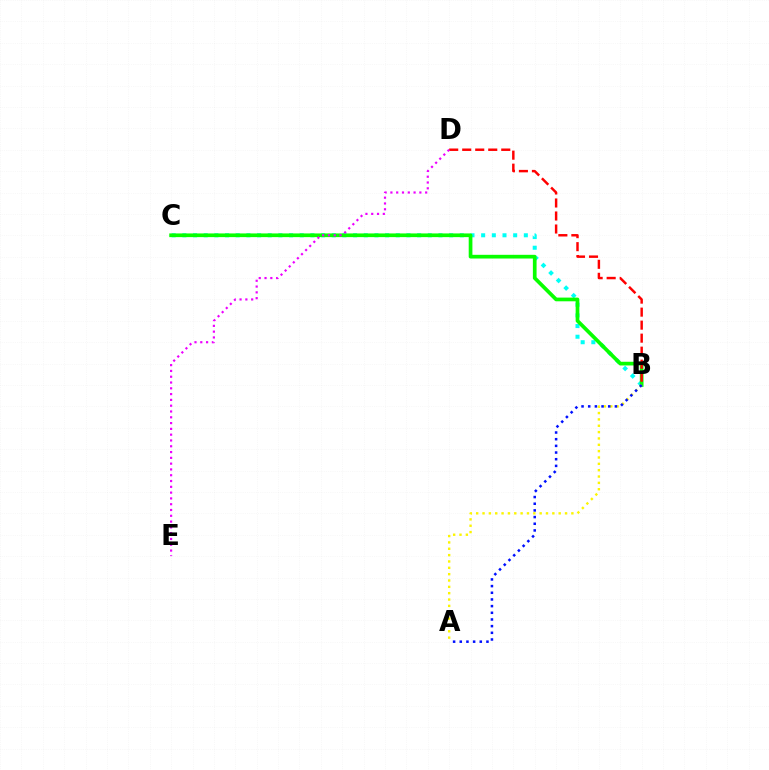{('B', 'C'): [{'color': '#00fff6', 'line_style': 'dotted', 'thickness': 2.9}, {'color': '#08ff00', 'line_style': 'solid', 'thickness': 2.67}], ('B', 'D'): [{'color': '#ff0000', 'line_style': 'dashed', 'thickness': 1.77}], ('D', 'E'): [{'color': '#ee00ff', 'line_style': 'dotted', 'thickness': 1.57}], ('A', 'B'): [{'color': '#fcf500', 'line_style': 'dotted', 'thickness': 1.72}, {'color': '#0010ff', 'line_style': 'dotted', 'thickness': 1.81}]}